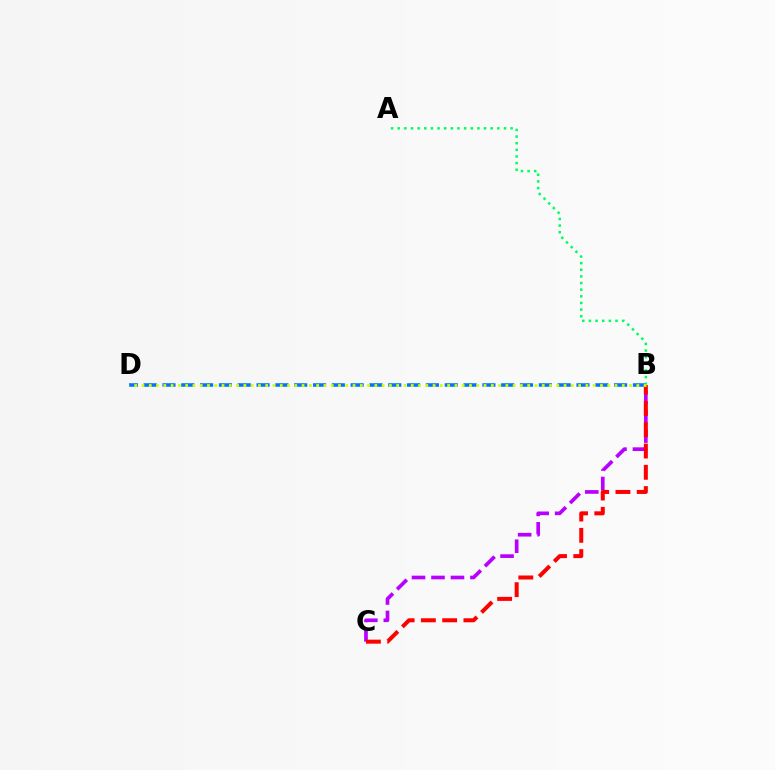{('B', 'D'): [{'color': '#0074ff', 'line_style': 'dashed', 'thickness': 2.56}, {'color': '#d1ff00', 'line_style': 'dotted', 'thickness': 1.98}], ('A', 'B'): [{'color': '#00ff5c', 'line_style': 'dotted', 'thickness': 1.8}], ('B', 'C'): [{'color': '#b900ff', 'line_style': 'dashed', 'thickness': 2.65}, {'color': '#ff0000', 'line_style': 'dashed', 'thickness': 2.89}]}